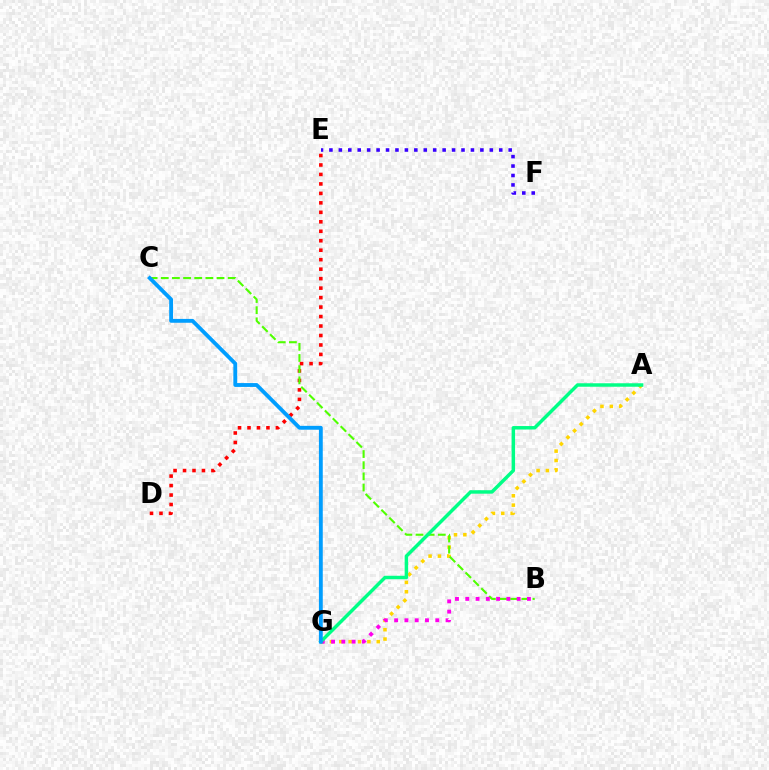{('A', 'G'): [{'color': '#ffd500', 'line_style': 'dotted', 'thickness': 2.54}, {'color': '#00ff86', 'line_style': 'solid', 'thickness': 2.5}], ('D', 'E'): [{'color': '#ff0000', 'line_style': 'dotted', 'thickness': 2.57}], ('B', 'C'): [{'color': '#4fff00', 'line_style': 'dashed', 'thickness': 1.51}], ('B', 'G'): [{'color': '#ff00ed', 'line_style': 'dotted', 'thickness': 2.79}], ('E', 'F'): [{'color': '#3700ff', 'line_style': 'dotted', 'thickness': 2.56}], ('C', 'G'): [{'color': '#009eff', 'line_style': 'solid', 'thickness': 2.77}]}